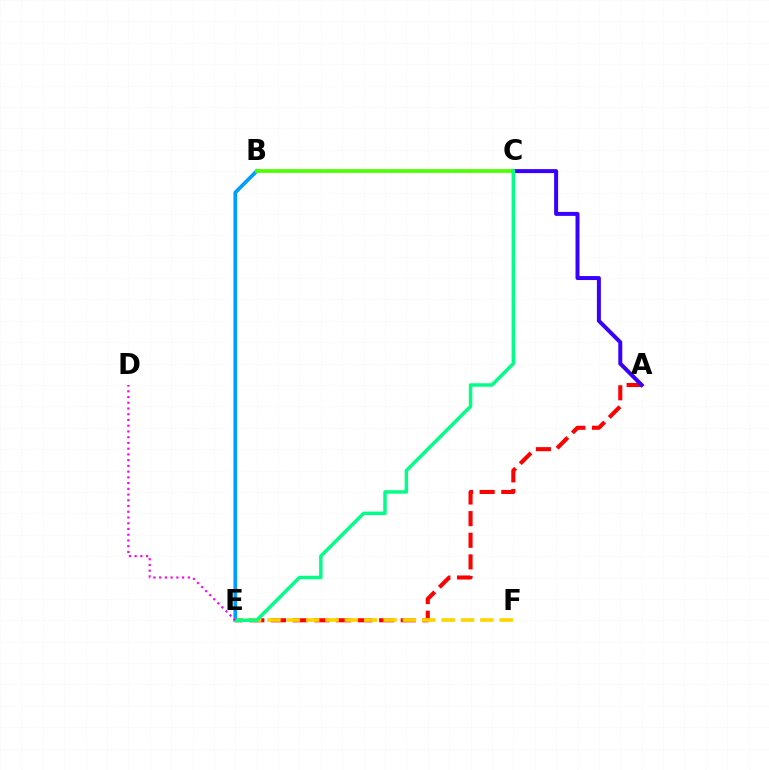{('A', 'E'): [{'color': '#ff0000', 'line_style': 'dashed', 'thickness': 2.94}], ('E', 'F'): [{'color': '#ffd500', 'line_style': 'dashed', 'thickness': 2.63}], ('A', 'C'): [{'color': '#3700ff', 'line_style': 'solid', 'thickness': 2.87}], ('B', 'E'): [{'color': '#009eff', 'line_style': 'solid', 'thickness': 2.66}], ('B', 'C'): [{'color': '#4fff00', 'line_style': 'solid', 'thickness': 2.69}], ('C', 'E'): [{'color': '#00ff86', 'line_style': 'solid', 'thickness': 2.51}], ('D', 'E'): [{'color': '#ff00ed', 'line_style': 'dotted', 'thickness': 1.56}]}